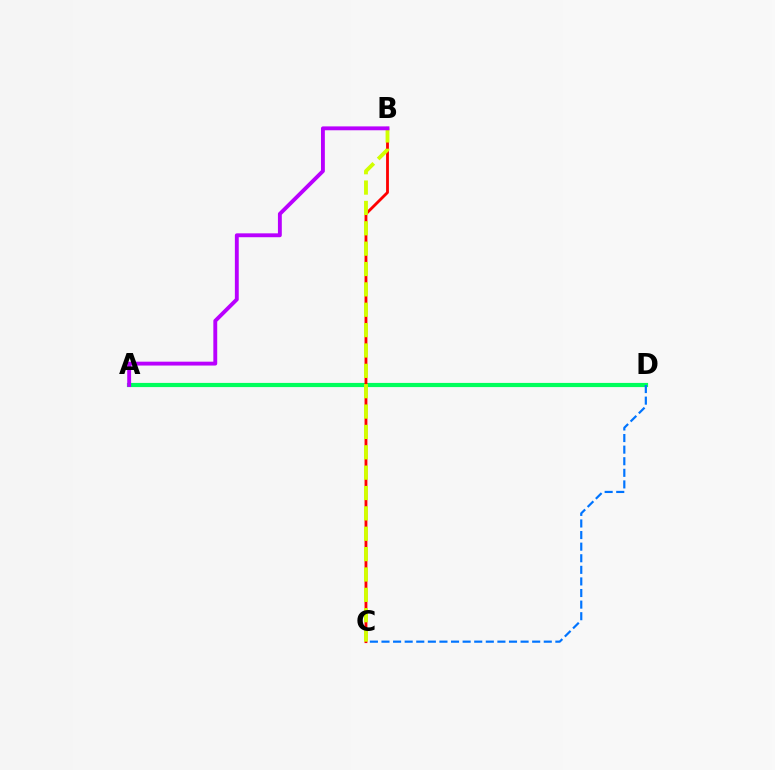{('A', 'D'): [{'color': '#00ff5c', 'line_style': 'solid', 'thickness': 3.0}], ('C', 'D'): [{'color': '#0074ff', 'line_style': 'dashed', 'thickness': 1.57}], ('B', 'C'): [{'color': '#ff0000', 'line_style': 'solid', 'thickness': 2.04}, {'color': '#d1ff00', 'line_style': 'dashed', 'thickness': 2.77}], ('A', 'B'): [{'color': '#b900ff', 'line_style': 'solid', 'thickness': 2.79}]}